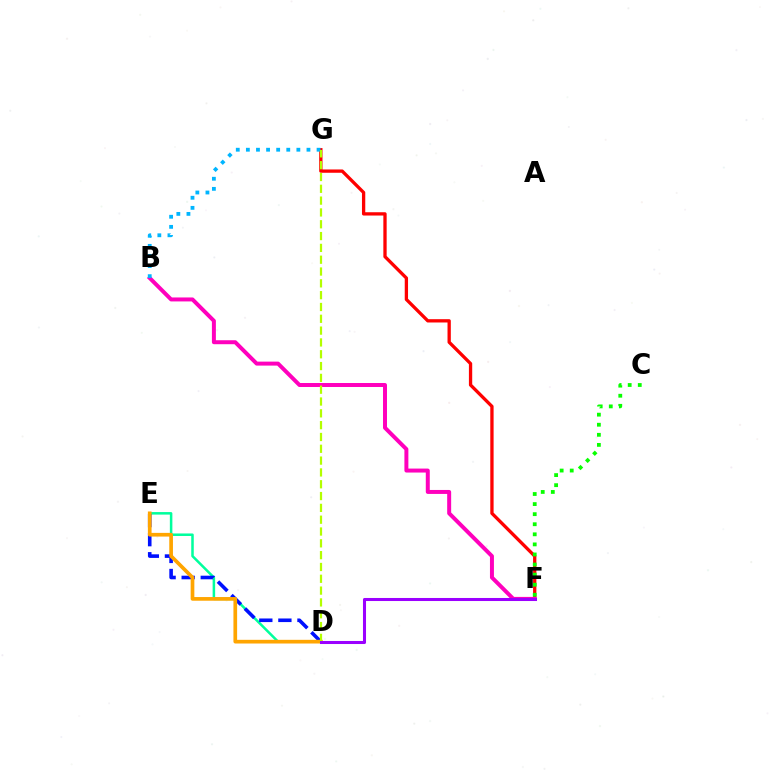{('D', 'E'): [{'color': '#00ff9d', 'line_style': 'solid', 'thickness': 1.82}, {'color': '#0010ff', 'line_style': 'dashed', 'thickness': 2.59}, {'color': '#ffa500', 'line_style': 'solid', 'thickness': 2.65}], ('F', 'G'): [{'color': '#ff0000', 'line_style': 'solid', 'thickness': 2.38}], ('C', 'F'): [{'color': '#08ff00', 'line_style': 'dotted', 'thickness': 2.74}], ('B', 'F'): [{'color': '#ff00bd', 'line_style': 'solid', 'thickness': 2.86}], ('B', 'G'): [{'color': '#00b5ff', 'line_style': 'dotted', 'thickness': 2.74}], ('D', 'G'): [{'color': '#b3ff00', 'line_style': 'dashed', 'thickness': 1.61}], ('D', 'F'): [{'color': '#9b00ff', 'line_style': 'solid', 'thickness': 2.19}]}